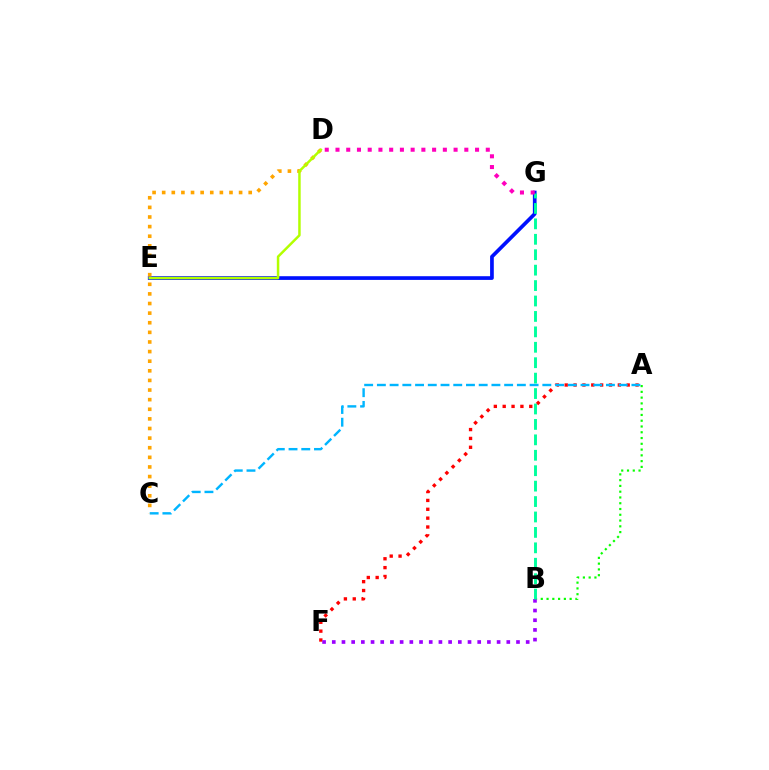{('A', 'B'): [{'color': '#08ff00', 'line_style': 'dotted', 'thickness': 1.57}], ('A', 'F'): [{'color': '#ff0000', 'line_style': 'dotted', 'thickness': 2.41}], ('E', 'G'): [{'color': '#0010ff', 'line_style': 'solid', 'thickness': 2.66}], ('B', 'F'): [{'color': '#9b00ff', 'line_style': 'dotted', 'thickness': 2.63}], ('A', 'C'): [{'color': '#00b5ff', 'line_style': 'dashed', 'thickness': 1.73}], ('B', 'G'): [{'color': '#00ff9d', 'line_style': 'dashed', 'thickness': 2.1}], ('D', 'G'): [{'color': '#ff00bd', 'line_style': 'dotted', 'thickness': 2.92}], ('C', 'D'): [{'color': '#ffa500', 'line_style': 'dotted', 'thickness': 2.61}], ('D', 'E'): [{'color': '#b3ff00', 'line_style': 'solid', 'thickness': 1.79}]}